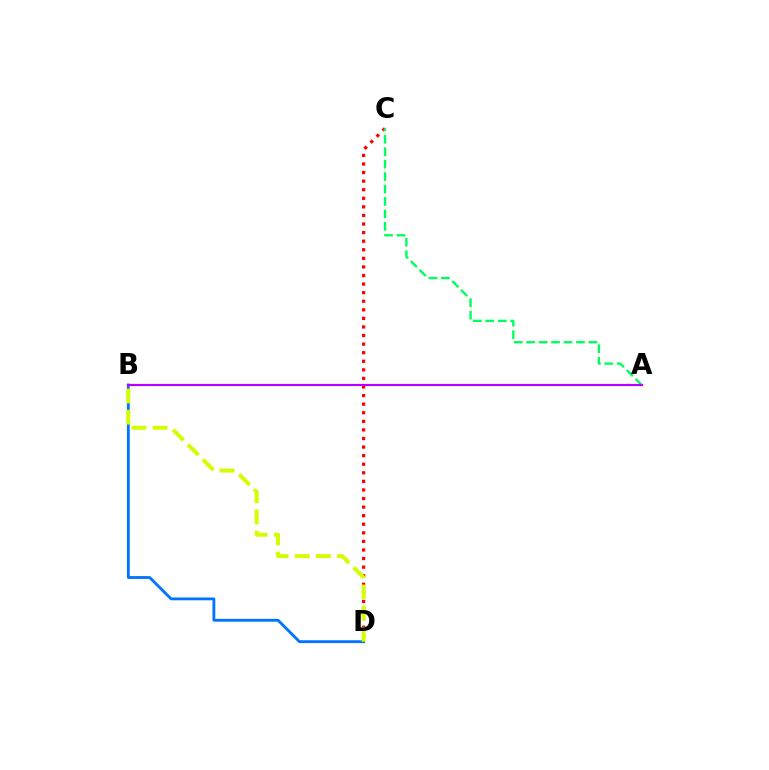{('B', 'D'): [{'color': '#0074ff', 'line_style': 'solid', 'thickness': 2.04}, {'color': '#d1ff00', 'line_style': 'dashed', 'thickness': 2.88}], ('C', 'D'): [{'color': '#ff0000', 'line_style': 'dotted', 'thickness': 2.33}], ('A', 'C'): [{'color': '#00ff5c', 'line_style': 'dashed', 'thickness': 1.69}], ('A', 'B'): [{'color': '#b900ff', 'line_style': 'solid', 'thickness': 1.57}]}